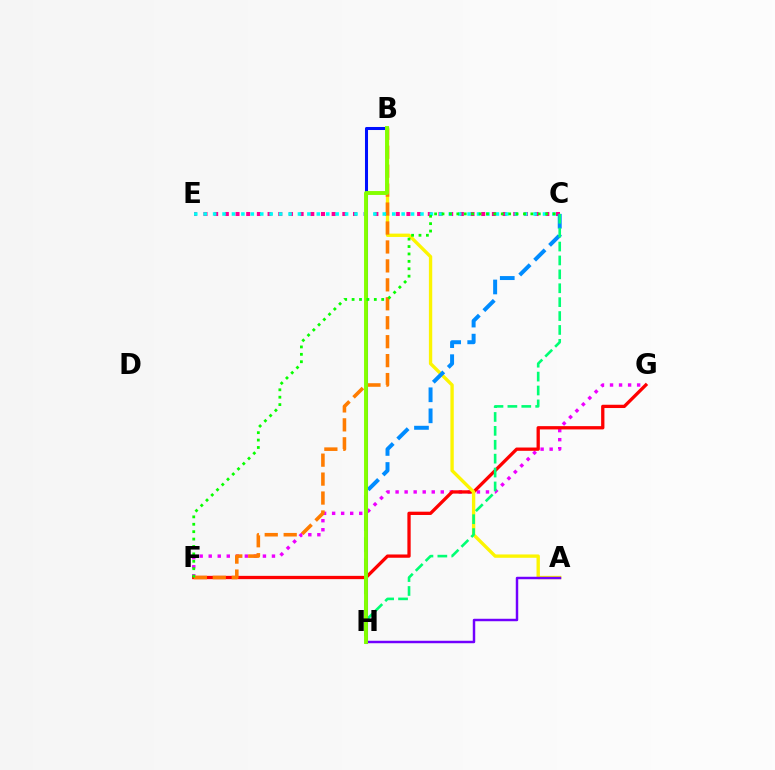{('F', 'G'): [{'color': '#ee00ff', 'line_style': 'dotted', 'thickness': 2.46}, {'color': '#ff0000', 'line_style': 'solid', 'thickness': 2.37}], ('C', 'E'): [{'color': '#ff0094', 'line_style': 'dotted', 'thickness': 2.9}, {'color': '#00fff6', 'line_style': 'dotted', 'thickness': 2.56}], ('A', 'B'): [{'color': '#fcf500', 'line_style': 'solid', 'thickness': 2.41}], ('A', 'H'): [{'color': '#7200ff', 'line_style': 'solid', 'thickness': 1.77}], ('C', 'H'): [{'color': '#008cff', 'line_style': 'dashed', 'thickness': 2.86}, {'color': '#00ff74', 'line_style': 'dashed', 'thickness': 1.89}], ('B', 'H'): [{'color': '#0010ff', 'line_style': 'solid', 'thickness': 2.19}, {'color': '#84ff00', 'line_style': 'solid', 'thickness': 2.81}], ('B', 'F'): [{'color': '#ff7c00', 'line_style': 'dashed', 'thickness': 2.57}], ('C', 'F'): [{'color': '#08ff00', 'line_style': 'dotted', 'thickness': 2.01}]}